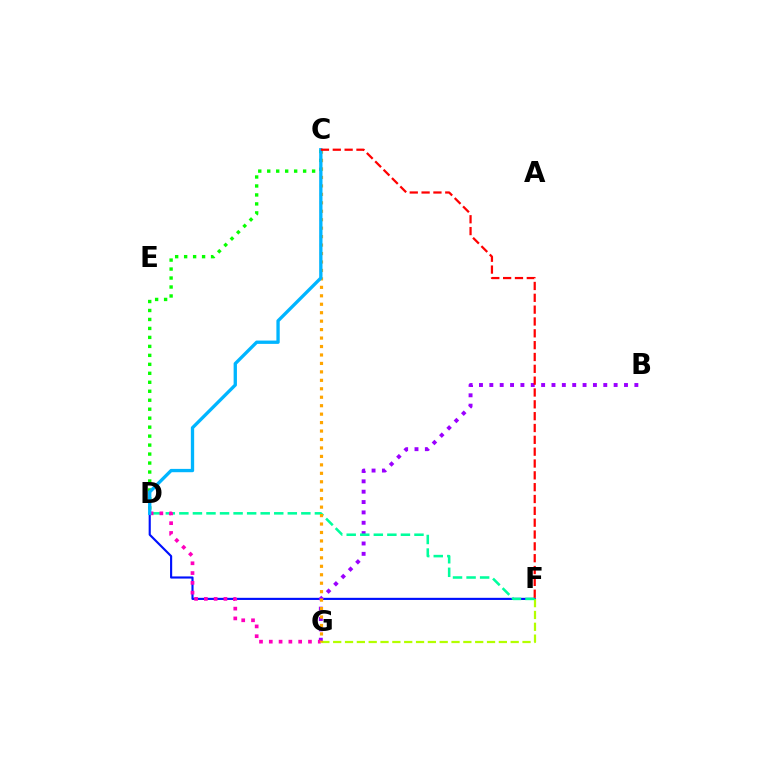{('D', 'F'): [{'color': '#0010ff', 'line_style': 'solid', 'thickness': 1.54}, {'color': '#00ff9d', 'line_style': 'dashed', 'thickness': 1.84}], ('B', 'G'): [{'color': '#9b00ff', 'line_style': 'dotted', 'thickness': 2.81}], ('F', 'G'): [{'color': '#b3ff00', 'line_style': 'dashed', 'thickness': 1.61}], ('C', 'D'): [{'color': '#08ff00', 'line_style': 'dotted', 'thickness': 2.44}, {'color': '#00b5ff', 'line_style': 'solid', 'thickness': 2.39}], ('D', 'G'): [{'color': '#ff00bd', 'line_style': 'dotted', 'thickness': 2.66}], ('C', 'G'): [{'color': '#ffa500', 'line_style': 'dotted', 'thickness': 2.3}], ('C', 'F'): [{'color': '#ff0000', 'line_style': 'dashed', 'thickness': 1.61}]}